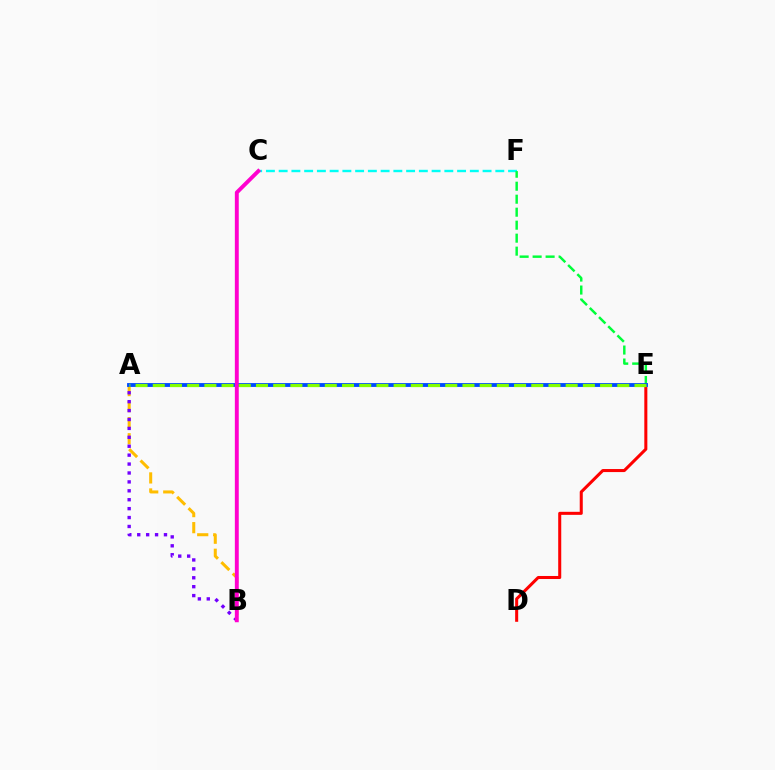{('C', 'F'): [{'color': '#00fff6', 'line_style': 'dashed', 'thickness': 1.73}], ('E', 'F'): [{'color': '#00ff39', 'line_style': 'dashed', 'thickness': 1.76}], ('D', 'E'): [{'color': '#ff0000', 'line_style': 'solid', 'thickness': 2.19}], ('A', 'B'): [{'color': '#ffbd00', 'line_style': 'dashed', 'thickness': 2.18}, {'color': '#7200ff', 'line_style': 'dotted', 'thickness': 2.42}], ('A', 'E'): [{'color': '#004bff', 'line_style': 'solid', 'thickness': 2.77}, {'color': '#84ff00', 'line_style': 'dashed', 'thickness': 2.34}], ('B', 'C'): [{'color': '#ff00cf', 'line_style': 'solid', 'thickness': 2.81}]}